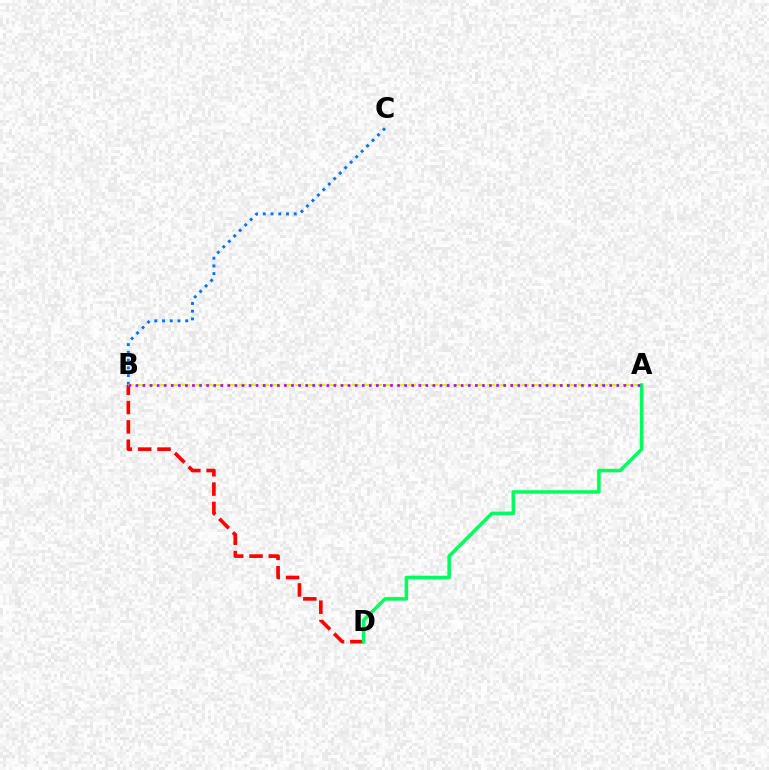{('B', 'C'): [{'color': '#0074ff', 'line_style': 'dotted', 'thickness': 2.1}], ('B', 'D'): [{'color': '#ff0000', 'line_style': 'dashed', 'thickness': 2.62}], ('A', 'B'): [{'color': '#d1ff00', 'line_style': 'dashed', 'thickness': 1.54}, {'color': '#b900ff', 'line_style': 'dotted', 'thickness': 1.92}], ('A', 'D'): [{'color': '#00ff5c', 'line_style': 'solid', 'thickness': 2.55}]}